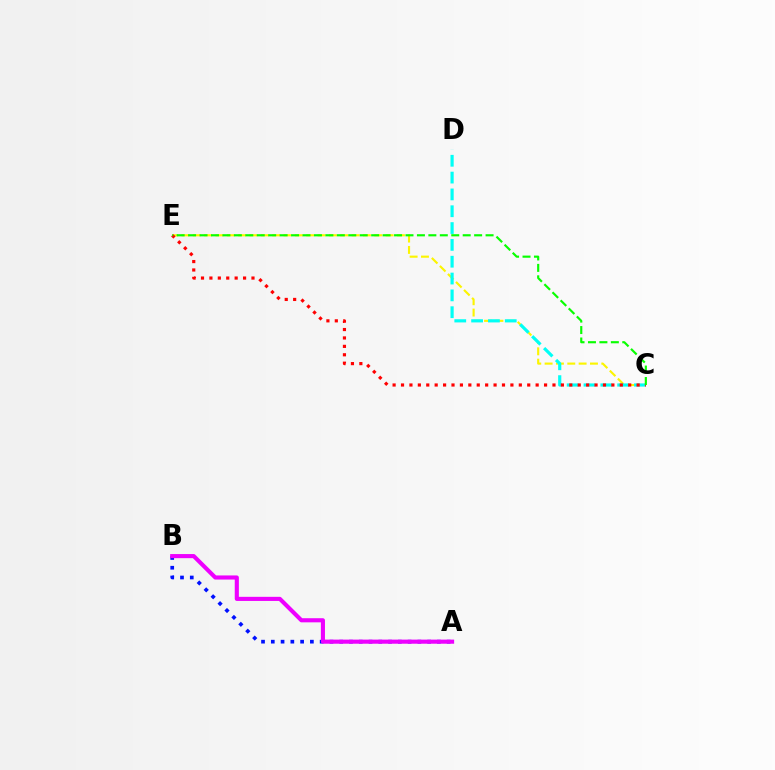{('C', 'E'): [{'color': '#fcf500', 'line_style': 'dashed', 'thickness': 1.54}, {'color': '#ff0000', 'line_style': 'dotted', 'thickness': 2.29}, {'color': '#08ff00', 'line_style': 'dashed', 'thickness': 1.55}], ('C', 'D'): [{'color': '#00fff6', 'line_style': 'dashed', 'thickness': 2.29}], ('A', 'B'): [{'color': '#0010ff', 'line_style': 'dotted', 'thickness': 2.65}, {'color': '#ee00ff', 'line_style': 'solid', 'thickness': 2.96}]}